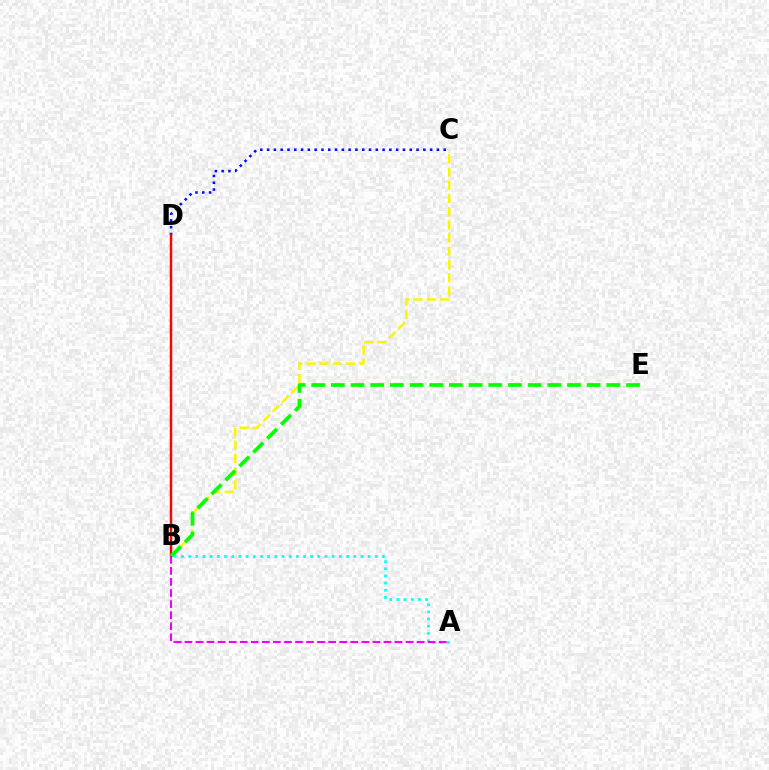{('C', 'D'): [{'color': '#0010ff', 'line_style': 'dotted', 'thickness': 1.85}], ('A', 'B'): [{'color': '#00fff6', 'line_style': 'dotted', 'thickness': 1.95}, {'color': '#ee00ff', 'line_style': 'dashed', 'thickness': 1.5}], ('B', 'C'): [{'color': '#fcf500', 'line_style': 'dashed', 'thickness': 1.8}], ('B', 'D'): [{'color': '#ff0000', 'line_style': 'solid', 'thickness': 1.76}], ('B', 'E'): [{'color': '#08ff00', 'line_style': 'dashed', 'thickness': 2.67}]}